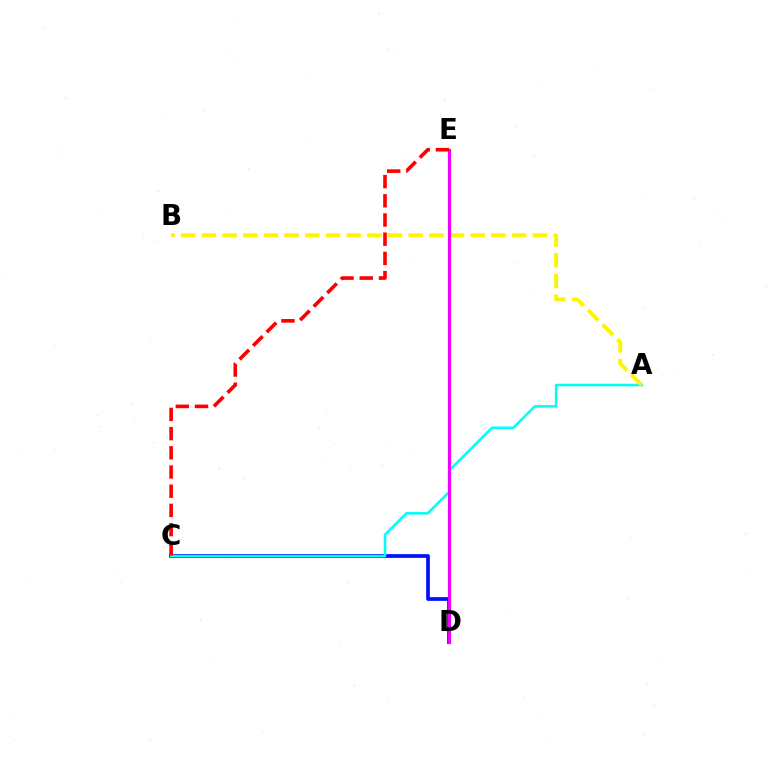{('D', 'E'): [{'color': '#08ff00', 'line_style': 'dashed', 'thickness': 2.01}, {'color': '#ee00ff', 'line_style': 'solid', 'thickness': 2.27}], ('C', 'D'): [{'color': '#0010ff', 'line_style': 'solid', 'thickness': 2.69}], ('A', 'C'): [{'color': '#00fff6', 'line_style': 'solid', 'thickness': 1.85}], ('A', 'B'): [{'color': '#fcf500', 'line_style': 'dashed', 'thickness': 2.81}], ('C', 'E'): [{'color': '#ff0000', 'line_style': 'dashed', 'thickness': 2.61}]}